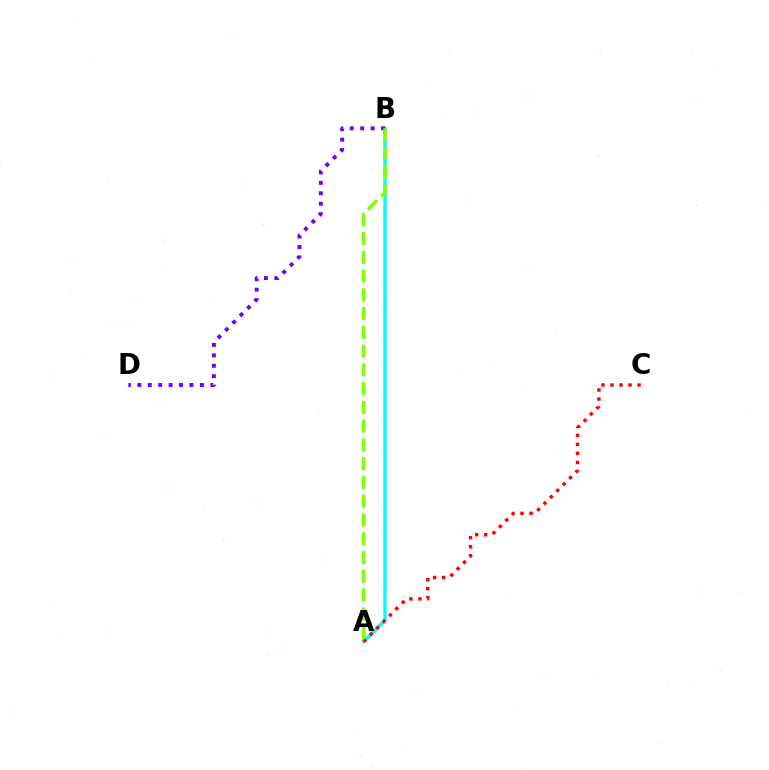{('A', 'B'): [{'color': '#00fff6', 'line_style': 'solid', 'thickness': 2.41}, {'color': '#84ff00', 'line_style': 'dashed', 'thickness': 2.55}], ('B', 'D'): [{'color': '#7200ff', 'line_style': 'dotted', 'thickness': 2.83}], ('A', 'C'): [{'color': '#ff0000', 'line_style': 'dotted', 'thickness': 2.45}]}